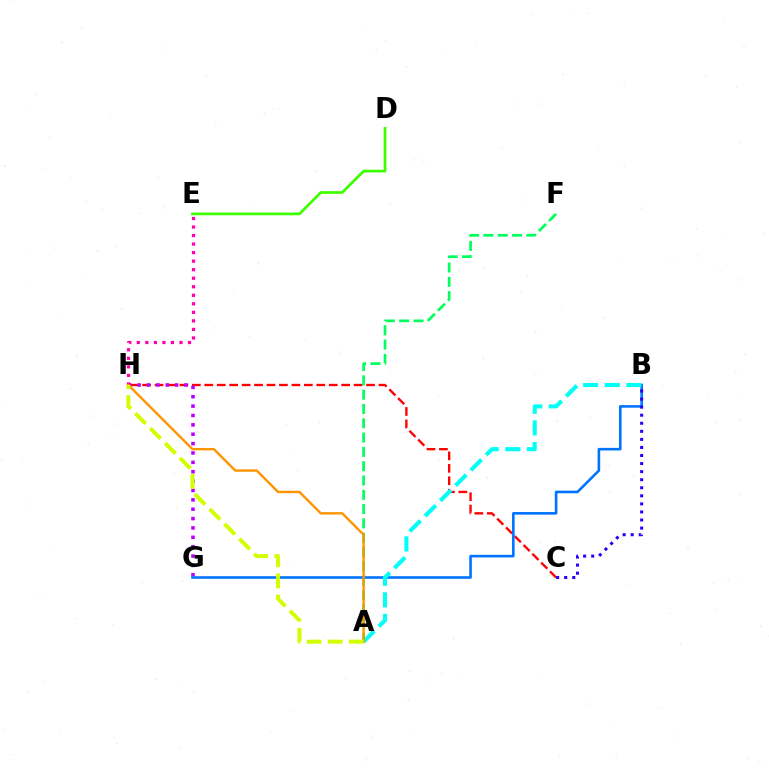{('C', 'H'): [{'color': '#ff0000', 'line_style': 'dashed', 'thickness': 1.69}], ('D', 'E'): [{'color': '#3dff00', 'line_style': 'solid', 'thickness': 1.97}], ('G', 'H'): [{'color': '#b900ff', 'line_style': 'dotted', 'thickness': 2.55}], ('A', 'F'): [{'color': '#00ff5c', 'line_style': 'dashed', 'thickness': 1.94}], ('B', 'G'): [{'color': '#0074ff', 'line_style': 'solid', 'thickness': 1.87}], ('B', 'C'): [{'color': '#2500ff', 'line_style': 'dotted', 'thickness': 2.19}], ('A', 'B'): [{'color': '#00fff6', 'line_style': 'dashed', 'thickness': 2.93}], ('E', 'H'): [{'color': '#ff00ac', 'line_style': 'dotted', 'thickness': 2.32}], ('A', 'H'): [{'color': '#ff9400', 'line_style': 'solid', 'thickness': 1.71}, {'color': '#d1ff00', 'line_style': 'dashed', 'thickness': 2.86}]}